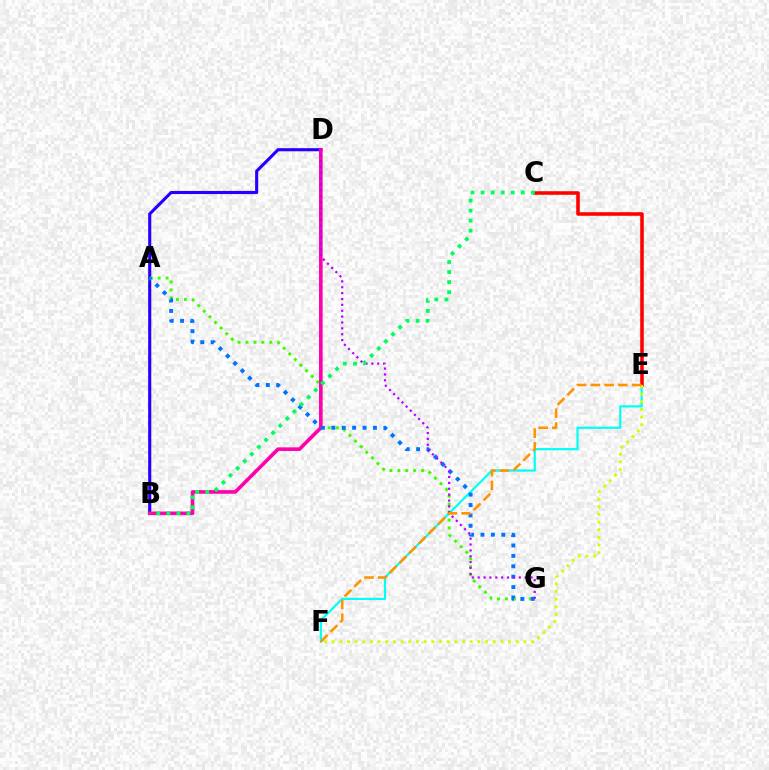{('E', 'F'): [{'color': '#00fff6', 'line_style': 'solid', 'thickness': 1.58}, {'color': '#d1ff00', 'line_style': 'dotted', 'thickness': 2.08}, {'color': '#ff9400', 'line_style': 'dashed', 'thickness': 1.87}], ('C', 'E'): [{'color': '#ff0000', 'line_style': 'solid', 'thickness': 2.57}], ('B', 'D'): [{'color': '#2500ff', 'line_style': 'solid', 'thickness': 2.24}, {'color': '#ff00ac', 'line_style': 'solid', 'thickness': 2.61}], ('A', 'G'): [{'color': '#3dff00', 'line_style': 'dotted', 'thickness': 2.16}, {'color': '#0074ff', 'line_style': 'dotted', 'thickness': 2.83}], ('D', 'G'): [{'color': '#b900ff', 'line_style': 'dotted', 'thickness': 1.6}], ('B', 'C'): [{'color': '#00ff5c', 'line_style': 'dotted', 'thickness': 2.73}]}